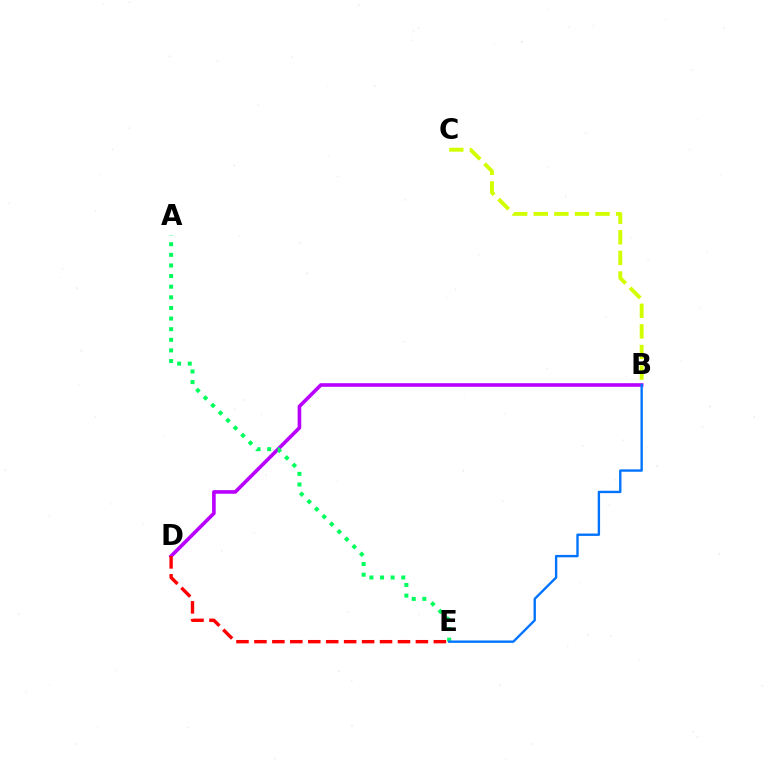{('B', 'C'): [{'color': '#d1ff00', 'line_style': 'dashed', 'thickness': 2.8}], ('B', 'D'): [{'color': '#b900ff', 'line_style': 'solid', 'thickness': 2.61}], ('A', 'E'): [{'color': '#00ff5c', 'line_style': 'dotted', 'thickness': 2.88}], ('B', 'E'): [{'color': '#0074ff', 'line_style': 'solid', 'thickness': 1.71}], ('D', 'E'): [{'color': '#ff0000', 'line_style': 'dashed', 'thickness': 2.44}]}